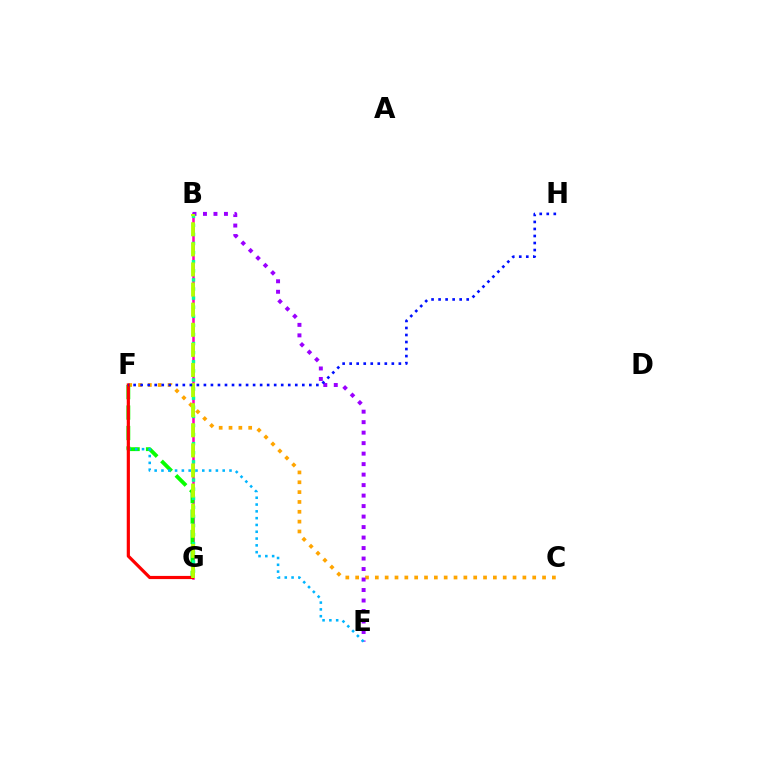{('C', 'F'): [{'color': '#ffa500', 'line_style': 'dotted', 'thickness': 2.67}], ('B', 'G'): [{'color': '#ff00bd', 'line_style': 'solid', 'thickness': 1.83}, {'color': '#00ff9d', 'line_style': 'dotted', 'thickness': 2.47}, {'color': '#b3ff00', 'line_style': 'dashed', 'thickness': 2.73}], ('F', 'G'): [{'color': '#08ff00', 'line_style': 'dashed', 'thickness': 2.78}, {'color': '#ff0000', 'line_style': 'solid', 'thickness': 2.29}], ('B', 'E'): [{'color': '#9b00ff', 'line_style': 'dotted', 'thickness': 2.85}], ('E', 'F'): [{'color': '#00b5ff', 'line_style': 'dotted', 'thickness': 1.85}], ('F', 'H'): [{'color': '#0010ff', 'line_style': 'dotted', 'thickness': 1.91}]}